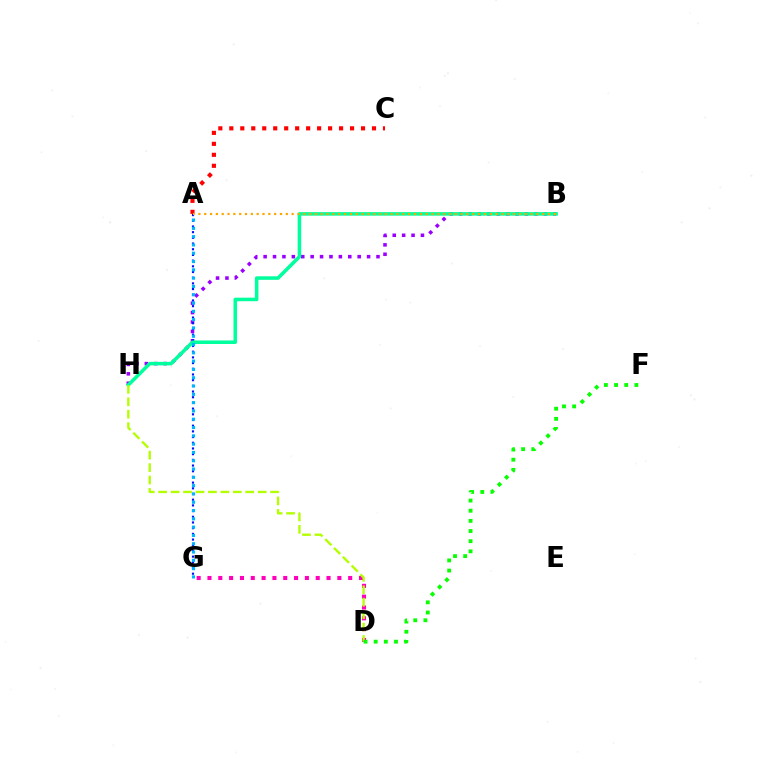{('B', 'H'): [{'color': '#9b00ff', 'line_style': 'dotted', 'thickness': 2.56}, {'color': '#00ff9d', 'line_style': 'solid', 'thickness': 2.55}], ('D', 'G'): [{'color': '#ff00bd', 'line_style': 'dotted', 'thickness': 2.94}], ('A', 'C'): [{'color': '#ff0000', 'line_style': 'dotted', 'thickness': 2.98}], ('A', 'G'): [{'color': '#0010ff', 'line_style': 'dotted', 'thickness': 1.55}, {'color': '#00b5ff', 'line_style': 'dotted', 'thickness': 2.25}], ('D', 'H'): [{'color': '#b3ff00', 'line_style': 'dashed', 'thickness': 1.69}], ('A', 'B'): [{'color': '#ffa500', 'line_style': 'dotted', 'thickness': 1.58}], ('D', 'F'): [{'color': '#08ff00', 'line_style': 'dotted', 'thickness': 2.76}]}